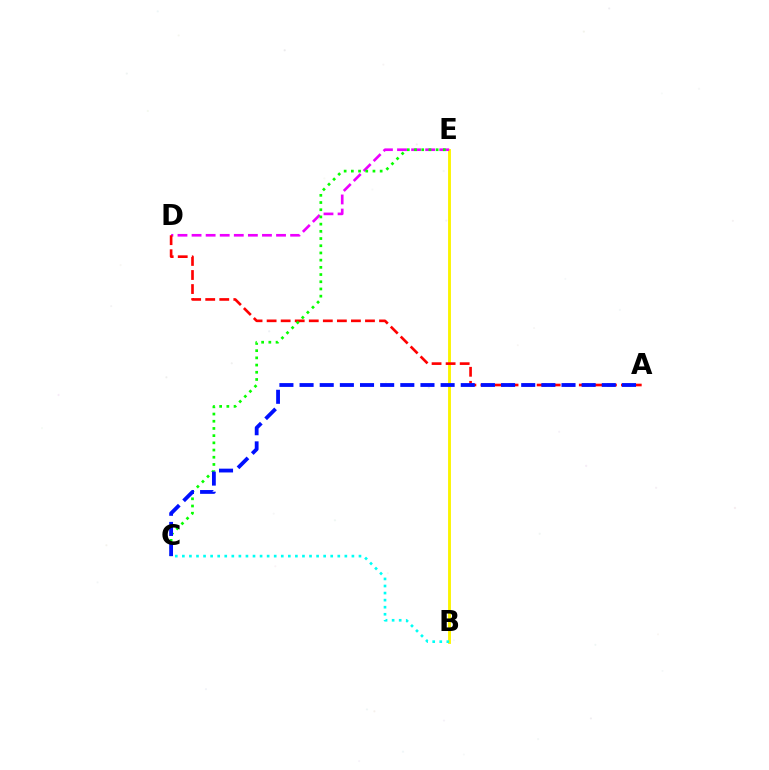{('B', 'E'): [{'color': '#fcf500', 'line_style': 'solid', 'thickness': 2.07}], ('D', 'E'): [{'color': '#ee00ff', 'line_style': 'dashed', 'thickness': 1.91}], ('A', 'D'): [{'color': '#ff0000', 'line_style': 'dashed', 'thickness': 1.91}], ('C', 'E'): [{'color': '#08ff00', 'line_style': 'dotted', 'thickness': 1.96}], ('B', 'C'): [{'color': '#00fff6', 'line_style': 'dotted', 'thickness': 1.92}], ('A', 'C'): [{'color': '#0010ff', 'line_style': 'dashed', 'thickness': 2.74}]}